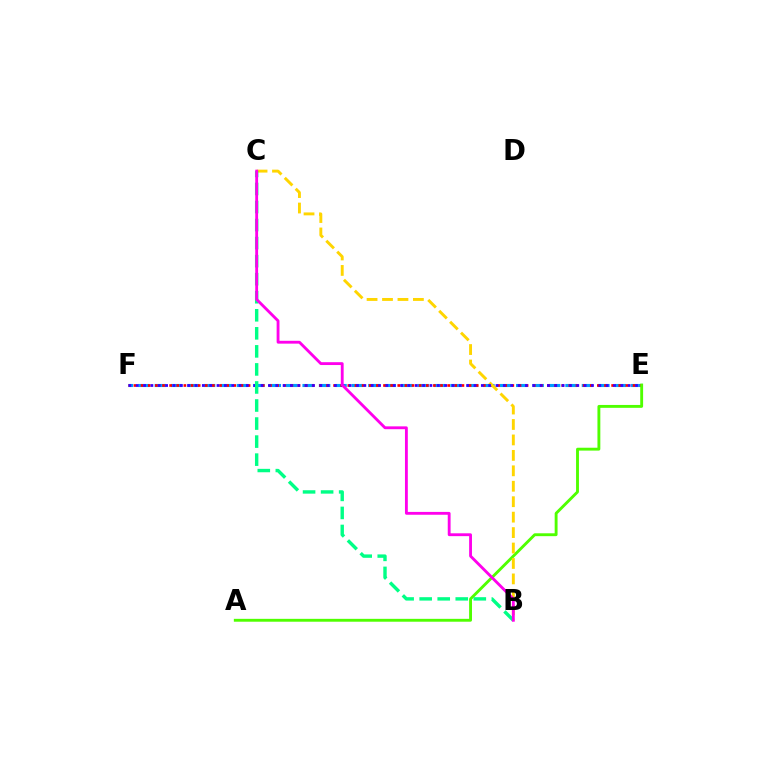{('E', 'F'): [{'color': '#009eff', 'line_style': 'dashed', 'thickness': 2.23}, {'color': '#ff0000', 'line_style': 'dotted', 'thickness': 1.94}, {'color': '#3700ff', 'line_style': 'dotted', 'thickness': 1.99}], ('A', 'E'): [{'color': '#4fff00', 'line_style': 'solid', 'thickness': 2.07}], ('B', 'C'): [{'color': '#ffd500', 'line_style': 'dashed', 'thickness': 2.1}, {'color': '#00ff86', 'line_style': 'dashed', 'thickness': 2.45}, {'color': '#ff00ed', 'line_style': 'solid', 'thickness': 2.05}]}